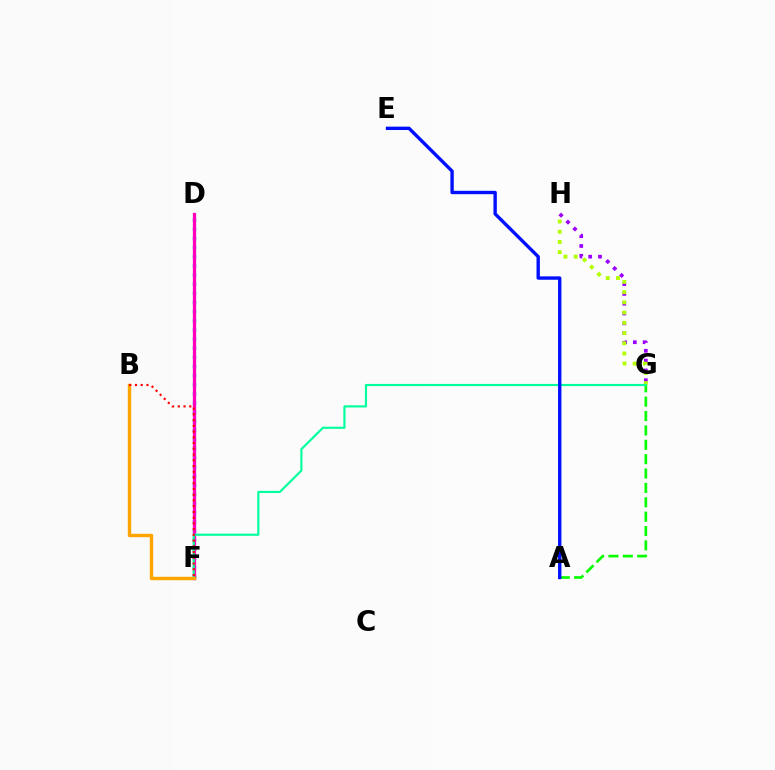{('G', 'H'): [{'color': '#9b00ff', 'line_style': 'dotted', 'thickness': 2.66}, {'color': '#b3ff00', 'line_style': 'dotted', 'thickness': 2.78}], ('D', 'F'): [{'color': '#00b5ff', 'line_style': 'dotted', 'thickness': 2.48}, {'color': '#ff00bd', 'line_style': 'solid', 'thickness': 2.35}], ('A', 'G'): [{'color': '#08ff00', 'line_style': 'dashed', 'thickness': 1.95}], ('F', 'G'): [{'color': '#00ff9d', 'line_style': 'solid', 'thickness': 1.55}], ('B', 'F'): [{'color': '#ffa500', 'line_style': 'solid', 'thickness': 2.47}, {'color': '#ff0000', 'line_style': 'dotted', 'thickness': 1.56}], ('A', 'E'): [{'color': '#0010ff', 'line_style': 'solid', 'thickness': 2.43}]}